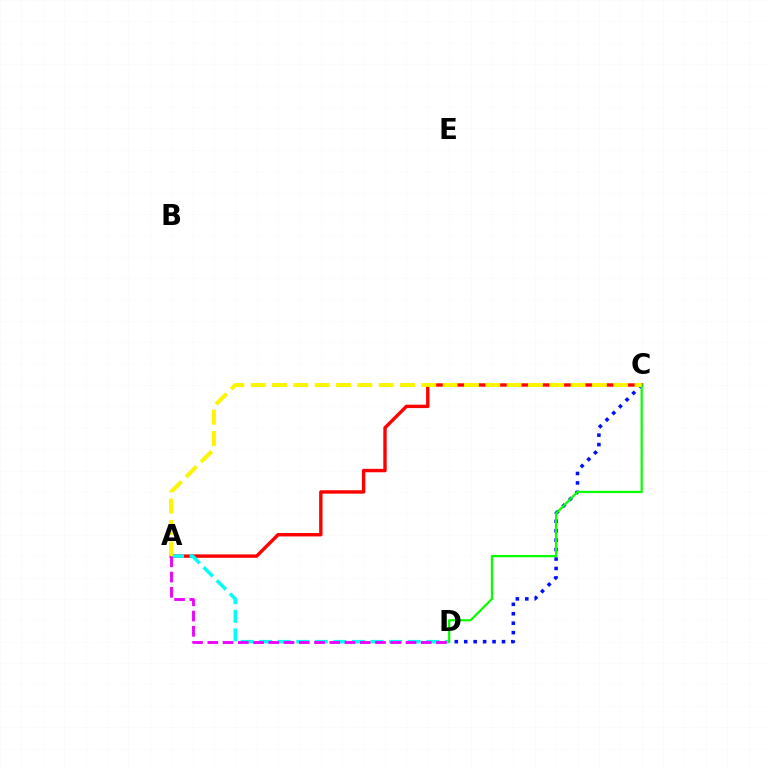{('A', 'C'): [{'color': '#ff0000', 'line_style': 'solid', 'thickness': 2.45}, {'color': '#fcf500', 'line_style': 'dashed', 'thickness': 2.9}], ('C', 'D'): [{'color': '#0010ff', 'line_style': 'dotted', 'thickness': 2.56}, {'color': '#08ff00', 'line_style': 'solid', 'thickness': 1.61}], ('A', 'D'): [{'color': '#00fff6', 'line_style': 'dashed', 'thickness': 2.52}, {'color': '#ee00ff', 'line_style': 'dashed', 'thickness': 2.07}]}